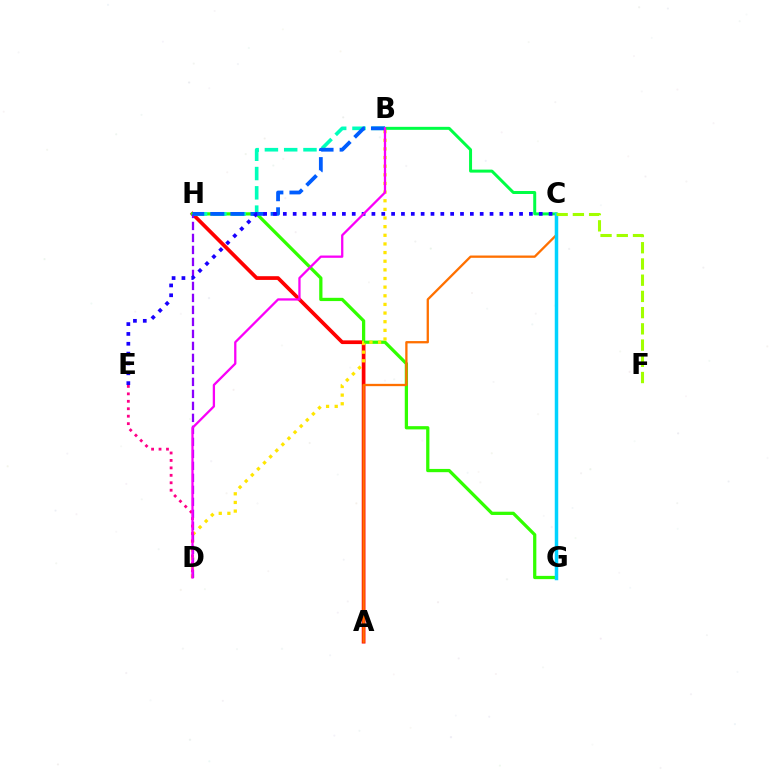{('A', 'H'): [{'color': '#ff0000', 'line_style': 'solid', 'thickness': 2.67}], ('G', 'H'): [{'color': '#31ff00', 'line_style': 'solid', 'thickness': 2.34}], ('A', 'C'): [{'color': '#ff7000', 'line_style': 'solid', 'thickness': 1.66}], ('B', 'C'): [{'color': '#00ff45', 'line_style': 'solid', 'thickness': 2.15}], ('B', 'D'): [{'color': '#ffe600', 'line_style': 'dotted', 'thickness': 2.35}, {'color': '#fa00f9', 'line_style': 'solid', 'thickness': 1.64}], ('D', 'H'): [{'color': '#8a00ff', 'line_style': 'dashed', 'thickness': 1.63}], ('B', 'H'): [{'color': '#00ffbb', 'line_style': 'dashed', 'thickness': 2.62}, {'color': '#005dff', 'line_style': 'dashed', 'thickness': 2.73}], ('C', 'G'): [{'color': '#00d3ff', 'line_style': 'solid', 'thickness': 2.51}], ('D', 'E'): [{'color': '#ff0088', 'line_style': 'dotted', 'thickness': 2.02}], ('C', 'F'): [{'color': '#a2ff00', 'line_style': 'dashed', 'thickness': 2.2}], ('C', 'E'): [{'color': '#1900ff', 'line_style': 'dotted', 'thickness': 2.67}]}